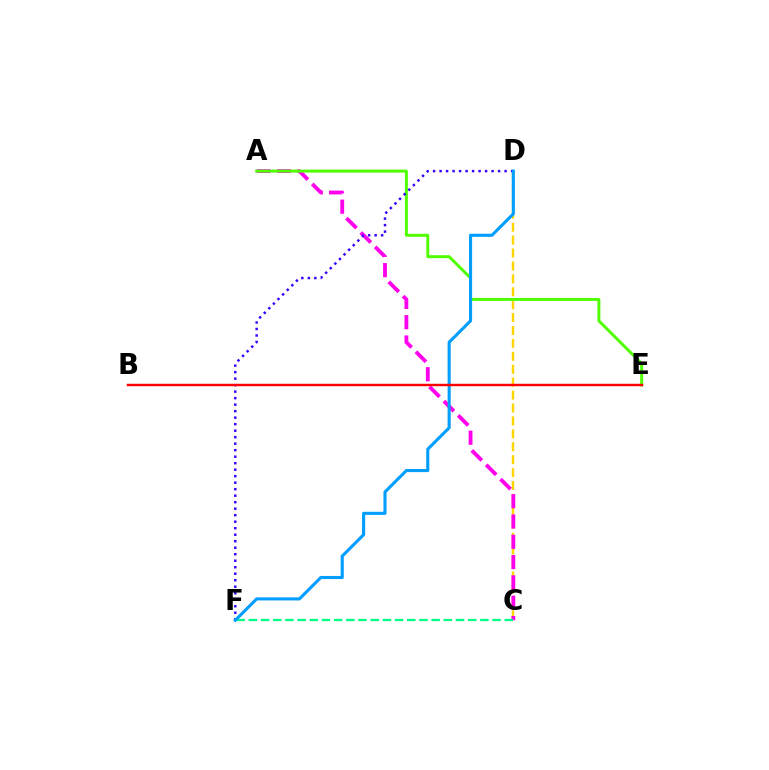{('C', 'D'): [{'color': '#ffd500', 'line_style': 'dashed', 'thickness': 1.75}], ('A', 'C'): [{'color': '#ff00ed', 'line_style': 'dashed', 'thickness': 2.76}], ('C', 'F'): [{'color': '#00ff86', 'line_style': 'dashed', 'thickness': 1.66}], ('A', 'E'): [{'color': '#4fff00', 'line_style': 'solid', 'thickness': 2.12}], ('D', 'F'): [{'color': '#3700ff', 'line_style': 'dotted', 'thickness': 1.77}, {'color': '#009eff', 'line_style': 'solid', 'thickness': 2.23}], ('B', 'E'): [{'color': '#ff0000', 'line_style': 'solid', 'thickness': 1.76}]}